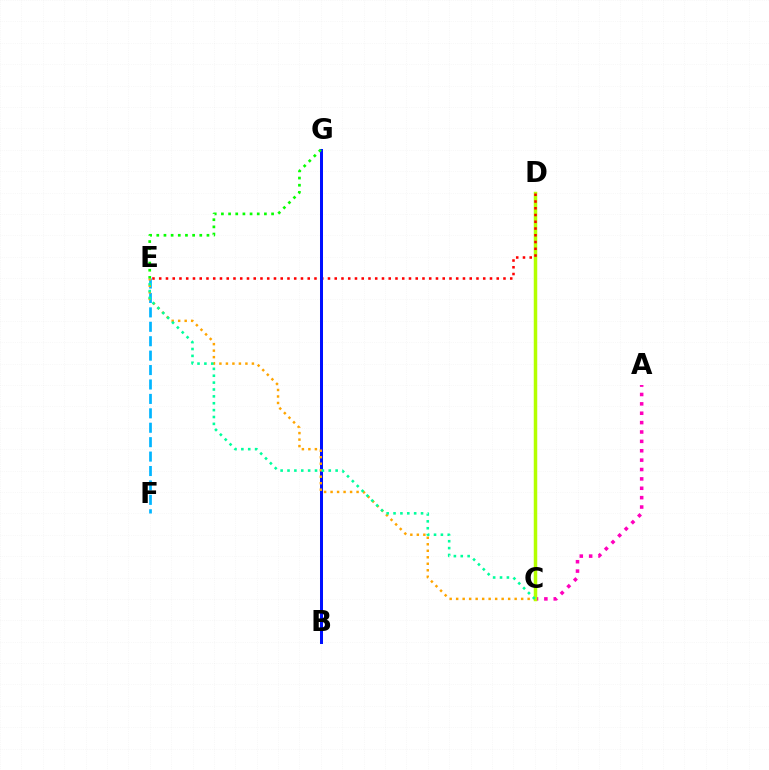{('A', 'C'): [{'color': '#ff00bd', 'line_style': 'dotted', 'thickness': 2.55}], ('E', 'F'): [{'color': '#00b5ff', 'line_style': 'dashed', 'thickness': 1.96}], ('C', 'D'): [{'color': '#b3ff00', 'line_style': 'solid', 'thickness': 2.51}], ('D', 'E'): [{'color': '#ff0000', 'line_style': 'dotted', 'thickness': 1.83}], ('B', 'G'): [{'color': '#9b00ff', 'line_style': 'dotted', 'thickness': 1.95}, {'color': '#0010ff', 'line_style': 'solid', 'thickness': 2.17}], ('C', 'E'): [{'color': '#ffa500', 'line_style': 'dotted', 'thickness': 1.77}, {'color': '#00ff9d', 'line_style': 'dotted', 'thickness': 1.87}], ('E', 'G'): [{'color': '#08ff00', 'line_style': 'dotted', 'thickness': 1.95}]}